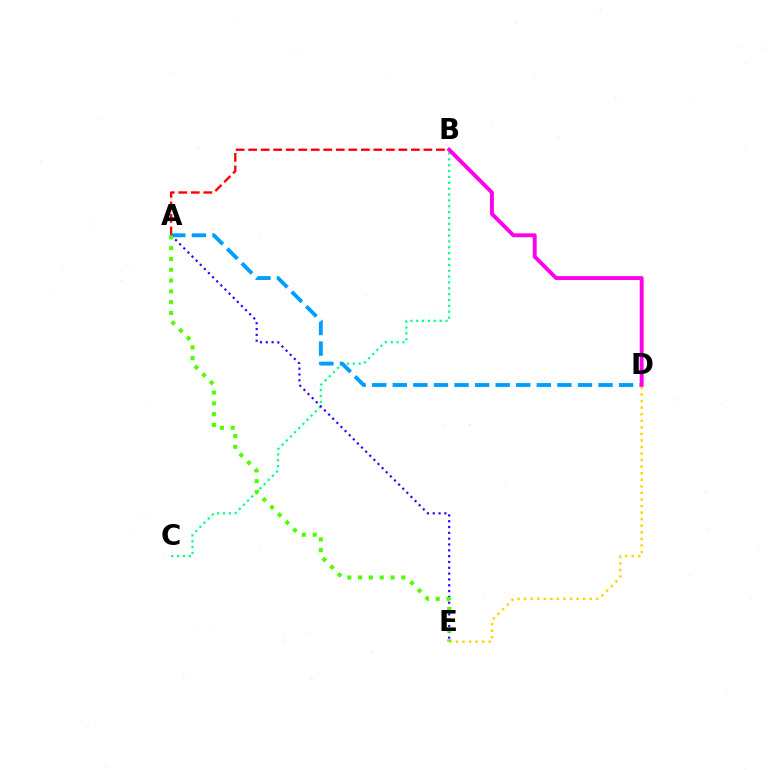{('B', 'C'): [{'color': '#00ff86', 'line_style': 'dotted', 'thickness': 1.59}], ('A', 'B'): [{'color': '#ff0000', 'line_style': 'dashed', 'thickness': 1.7}], ('A', 'D'): [{'color': '#009eff', 'line_style': 'dashed', 'thickness': 2.79}], ('A', 'E'): [{'color': '#3700ff', 'line_style': 'dotted', 'thickness': 1.58}, {'color': '#4fff00', 'line_style': 'dotted', 'thickness': 2.94}], ('B', 'D'): [{'color': '#ff00ed', 'line_style': 'solid', 'thickness': 2.81}], ('D', 'E'): [{'color': '#ffd500', 'line_style': 'dotted', 'thickness': 1.78}]}